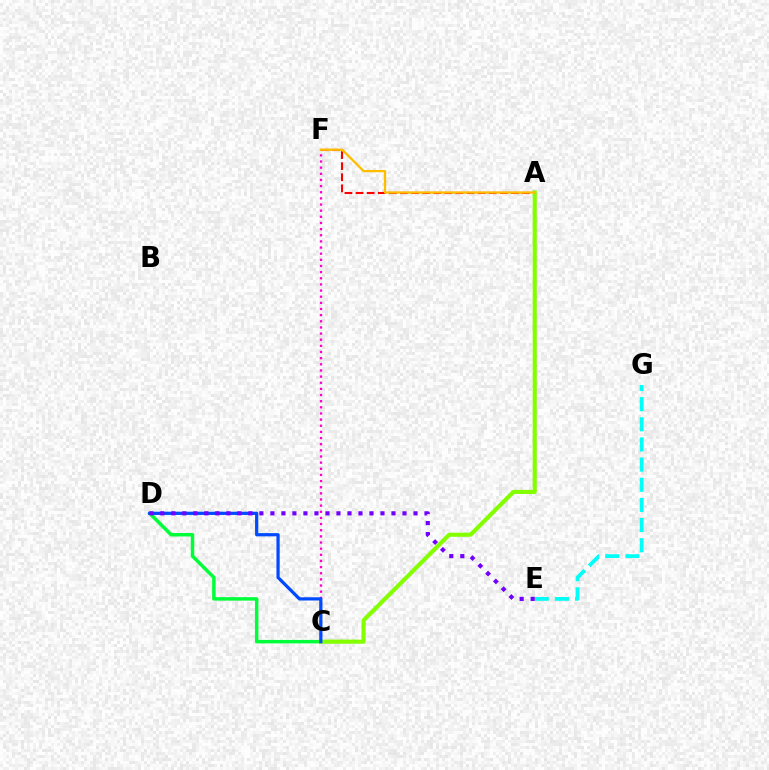{('C', 'F'): [{'color': '#ff00cf', 'line_style': 'dotted', 'thickness': 1.67}], ('C', 'D'): [{'color': '#00ff39', 'line_style': 'solid', 'thickness': 2.5}, {'color': '#004bff', 'line_style': 'solid', 'thickness': 2.32}], ('A', 'F'): [{'color': '#ff0000', 'line_style': 'dashed', 'thickness': 1.51}, {'color': '#ffbd00', 'line_style': 'solid', 'thickness': 1.65}], ('A', 'C'): [{'color': '#84ff00', 'line_style': 'solid', 'thickness': 2.97}], ('E', 'G'): [{'color': '#00fff6', 'line_style': 'dashed', 'thickness': 2.74}], ('D', 'E'): [{'color': '#7200ff', 'line_style': 'dotted', 'thickness': 2.99}]}